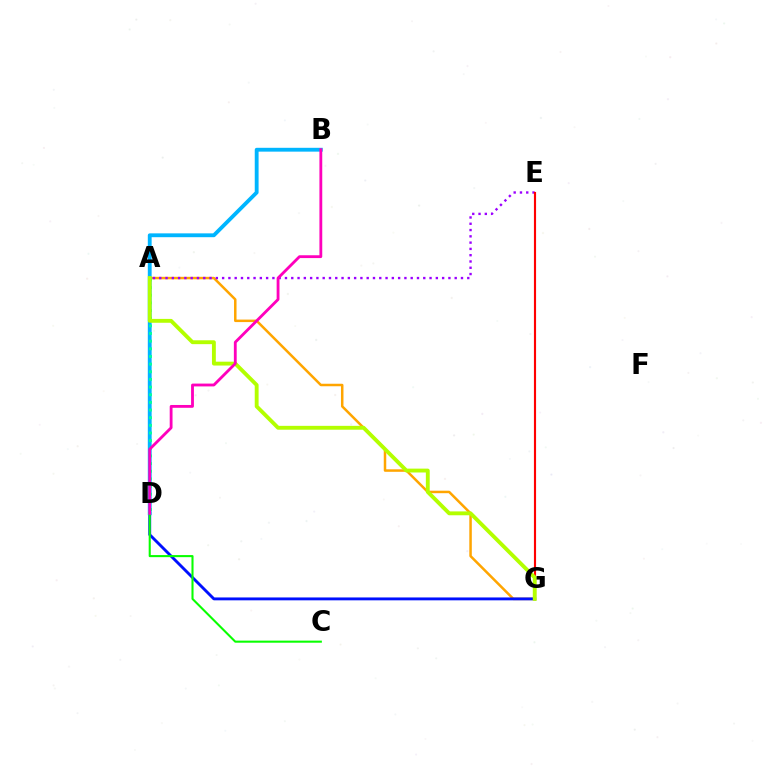{('A', 'G'): [{'color': '#ffa500', 'line_style': 'solid', 'thickness': 1.8}, {'color': '#b3ff00', 'line_style': 'solid', 'thickness': 2.78}], ('A', 'E'): [{'color': '#9b00ff', 'line_style': 'dotted', 'thickness': 1.71}], ('D', 'G'): [{'color': '#0010ff', 'line_style': 'solid', 'thickness': 2.07}], ('E', 'G'): [{'color': '#ff0000', 'line_style': 'solid', 'thickness': 1.54}], ('B', 'D'): [{'color': '#00b5ff', 'line_style': 'solid', 'thickness': 2.76}, {'color': '#ff00bd', 'line_style': 'solid', 'thickness': 2.03}], ('A', 'D'): [{'color': '#00ff9d', 'line_style': 'dotted', 'thickness': 2.08}], ('C', 'D'): [{'color': '#08ff00', 'line_style': 'solid', 'thickness': 1.5}]}